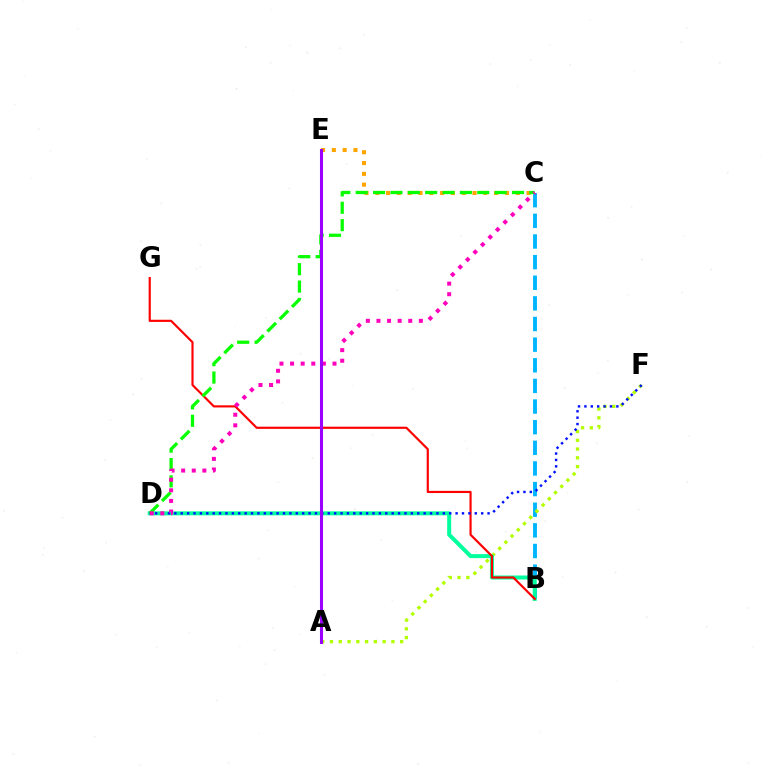{('B', 'C'): [{'color': '#00b5ff', 'line_style': 'dashed', 'thickness': 2.8}], ('A', 'F'): [{'color': '#b3ff00', 'line_style': 'dotted', 'thickness': 2.38}], ('B', 'D'): [{'color': '#00ff9d', 'line_style': 'solid', 'thickness': 2.88}], ('B', 'G'): [{'color': '#ff0000', 'line_style': 'solid', 'thickness': 1.56}], ('C', 'E'): [{'color': '#ffa500', 'line_style': 'dotted', 'thickness': 2.94}], ('C', 'D'): [{'color': '#08ff00', 'line_style': 'dashed', 'thickness': 2.36}, {'color': '#ff00bd', 'line_style': 'dotted', 'thickness': 2.88}], ('D', 'F'): [{'color': '#0010ff', 'line_style': 'dotted', 'thickness': 1.74}], ('A', 'E'): [{'color': '#9b00ff', 'line_style': 'solid', 'thickness': 2.21}]}